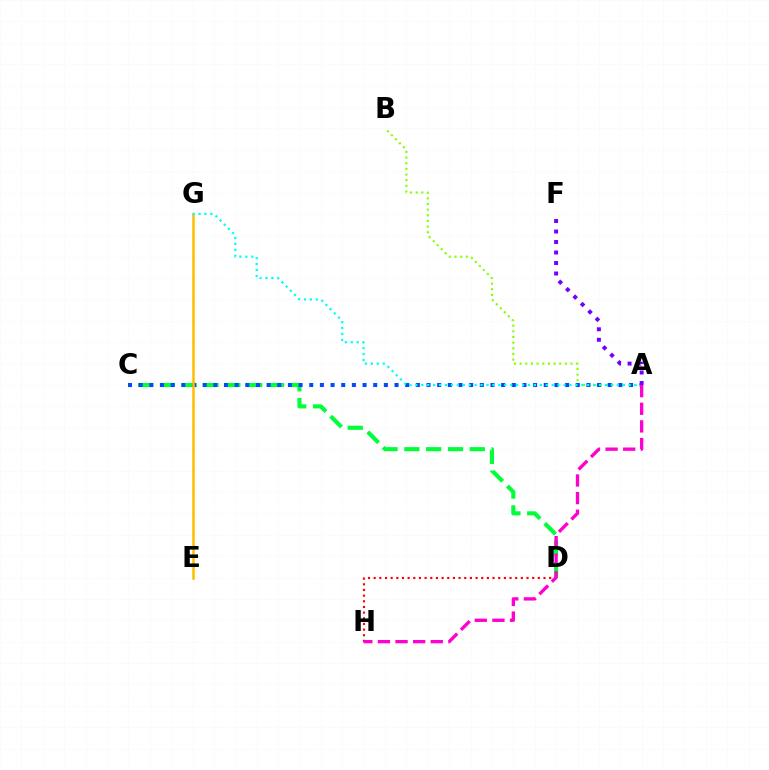{('C', 'D'): [{'color': '#00ff39', 'line_style': 'dashed', 'thickness': 2.96}], ('A', 'B'): [{'color': '#84ff00', 'line_style': 'dotted', 'thickness': 1.54}], ('A', 'C'): [{'color': '#004bff', 'line_style': 'dotted', 'thickness': 2.9}], ('E', 'G'): [{'color': '#ffbd00', 'line_style': 'solid', 'thickness': 1.82}], ('A', 'G'): [{'color': '#00fff6', 'line_style': 'dotted', 'thickness': 1.61}], ('D', 'H'): [{'color': '#ff0000', 'line_style': 'dotted', 'thickness': 1.54}], ('A', 'F'): [{'color': '#7200ff', 'line_style': 'dotted', 'thickness': 2.85}], ('A', 'H'): [{'color': '#ff00cf', 'line_style': 'dashed', 'thickness': 2.39}]}